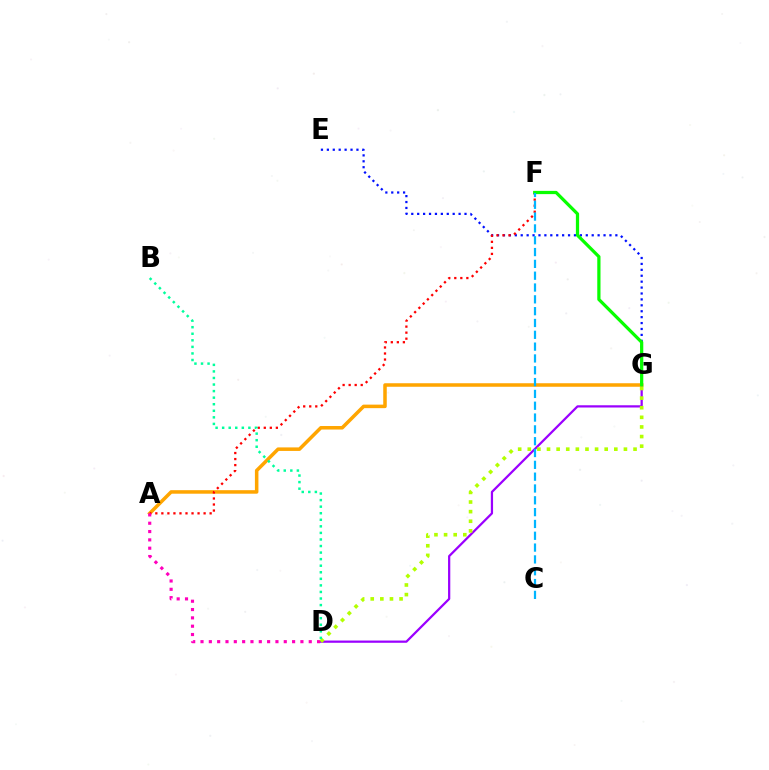{('E', 'G'): [{'color': '#0010ff', 'line_style': 'dotted', 'thickness': 1.61}], ('D', 'G'): [{'color': '#9b00ff', 'line_style': 'solid', 'thickness': 1.61}, {'color': '#b3ff00', 'line_style': 'dotted', 'thickness': 2.61}], ('A', 'G'): [{'color': '#ffa500', 'line_style': 'solid', 'thickness': 2.54}], ('A', 'F'): [{'color': '#ff0000', 'line_style': 'dotted', 'thickness': 1.64}], ('A', 'D'): [{'color': '#ff00bd', 'line_style': 'dotted', 'thickness': 2.26}], ('F', 'G'): [{'color': '#08ff00', 'line_style': 'solid', 'thickness': 2.33}], ('C', 'F'): [{'color': '#00b5ff', 'line_style': 'dashed', 'thickness': 1.61}], ('B', 'D'): [{'color': '#00ff9d', 'line_style': 'dotted', 'thickness': 1.78}]}